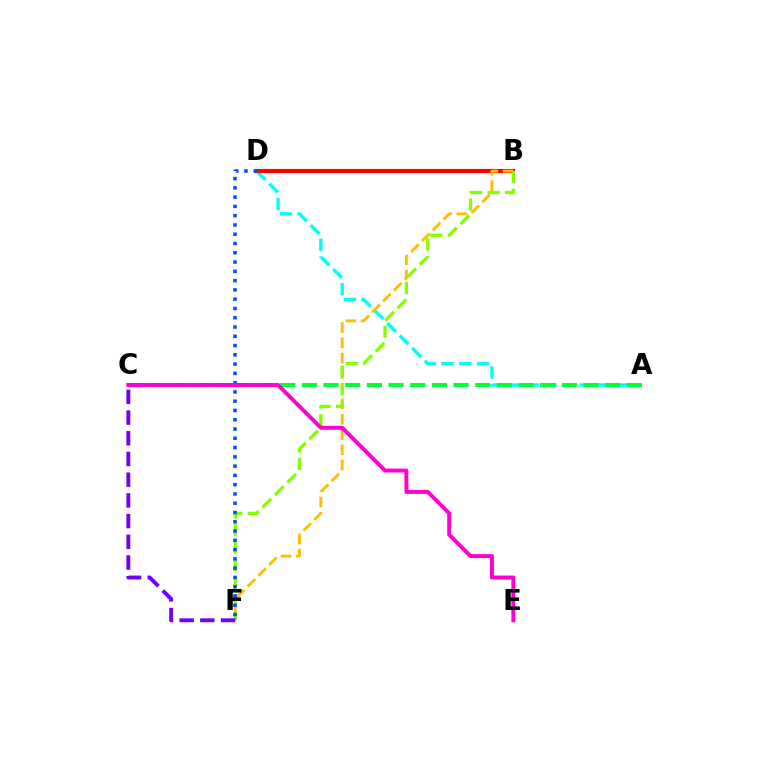{('A', 'D'): [{'color': '#00fff6', 'line_style': 'dashed', 'thickness': 2.41}], ('A', 'C'): [{'color': '#00ff39', 'line_style': 'dashed', 'thickness': 2.94}], ('B', 'D'): [{'color': '#ff0000', 'line_style': 'solid', 'thickness': 2.99}], ('B', 'F'): [{'color': '#ffbd00', 'line_style': 'dashed', 'thickness': 2.07}, {'color': '#84ff00', 'line_style': 'dashed', 'thickness': 2.38}], ('D', 'F'): [{'color': '#004bff', 'line_style': 'dotted', 'thickness': 2.52}], ('C', 'F'): [{'color': '#7200ff', 'line_style': 'dashed', 'thickness': 2.81}], ('C', 'E'): [{'color': '#ff00cf', 'line_style': 'solid', 'thickness': 2.83}]}